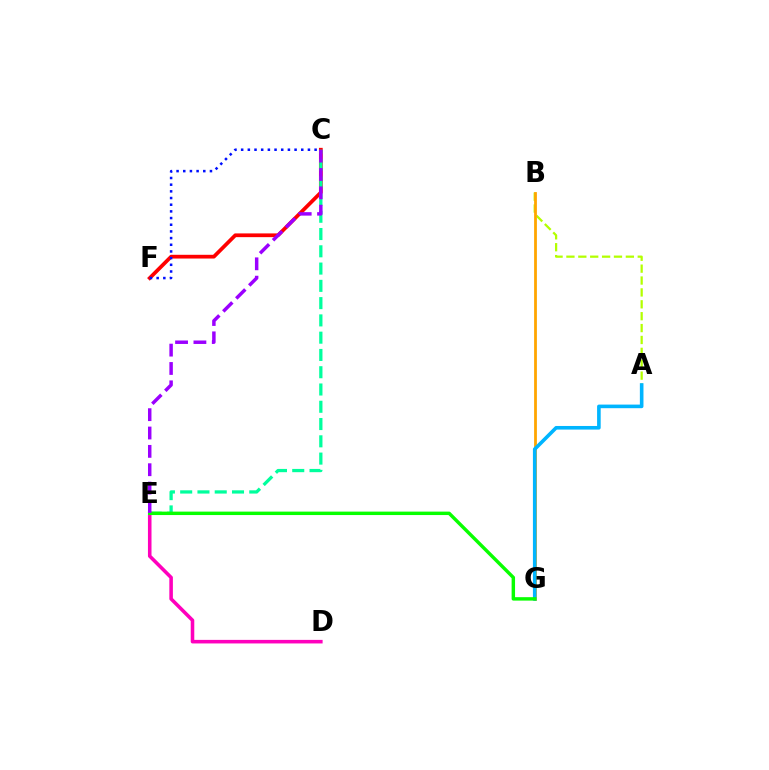{('A', 'B'): [{'color': '#b3ff00', 'line_style': 'dashed', 'thickness': 1.61}], ('C', 'F'): [{'color': '#ff0000', 'line_style': 'solid', 'thickness': 2.69}, {'color': '#0010ff', 'line_style': 'dotted', 'thickness': 1.81}], ('B', 'G'): [{'color': '#ffa500', 'line_style': 'solid', 'thickness': 2.01}], ('A', 'G'): [{'color': '#00b5ff', 'line_style': 'solid', 'thickness': 2.6}], ('C', 'E'): [{'color': '#00ff9d', 'line_style': 'dashed', 'thickness': 2.35}, {'color': '#9b00ff', 'line_style': 'dashed', 'thickness': 2.49}], ('D', 'E'): [{'color': '#ff00bd', 'line_style': 'solid', 'thickness': 2.56}], ('E', 'G'): [{'color': '#08ff00', 'line_style': 'solid', 'thickness': 2.48}]}